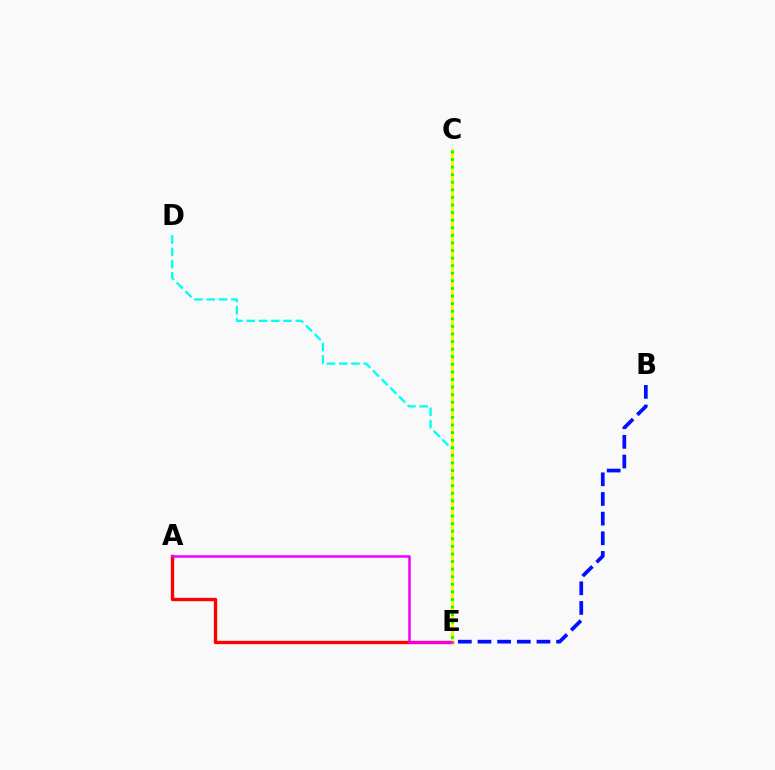{('A', 'E'): [{'color': '#ff0000', 'line_style': 'solid', 'thickness': 2.41}, {'color': '#ee00ff', 'line_style': 'solid', 'thickness': 1.8}], ('B', 'E'): [{'color': '#0010ff', 'line_style': 'dashed', 'thickness': 2.67}], ('D', 'E'): [{'color': '#00fff6', 'line_style': 'dashed', 'thickness': 1.67}], ('C', 'E'): [{'color': '#fcf500', 'line_style': 'solid', 'thickness': 2.2}, {'color': '#08ff00', 'line_style': 'dotted', 'thickness': 2.06}]}